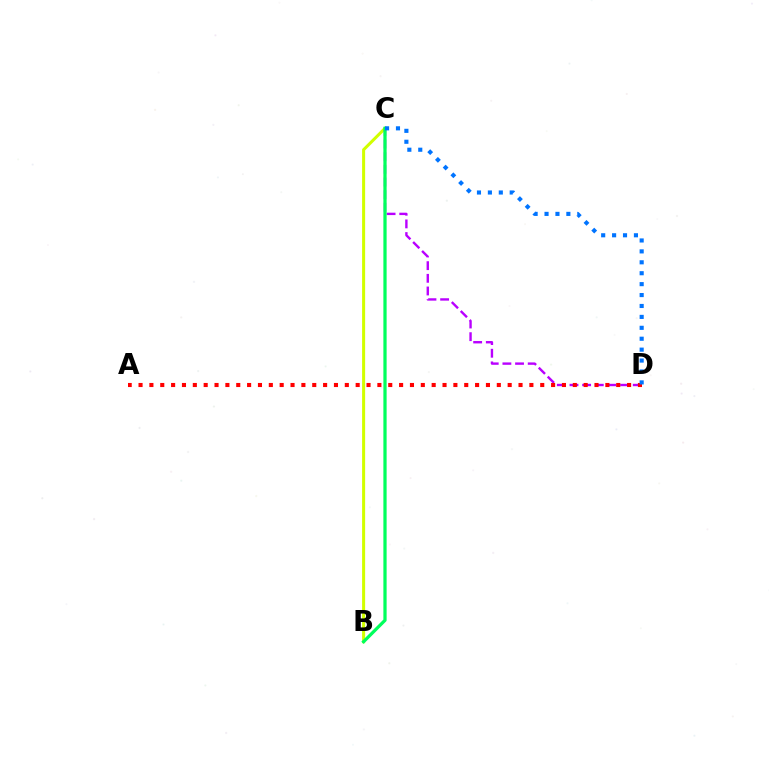{('B', 'C'): [{'color': '#d1ff00', 'line_style': 'solid', 'thickness': 2.19}, {'color': '#00ff5c', 'line_style': 'solid', 'thickness': 2.33}], ('C', 'D'): [{'color': '#b900ff', 'line_style': 'dashed', 'thickness': 1.72}, {'color': '#0074ff', 'line_style': 'dotted', 'thickness': 2.97}], ('A', 'D'): [{'color': '#ff0000', 'line_style': 'dotted', 'thickness': 2.95}]}